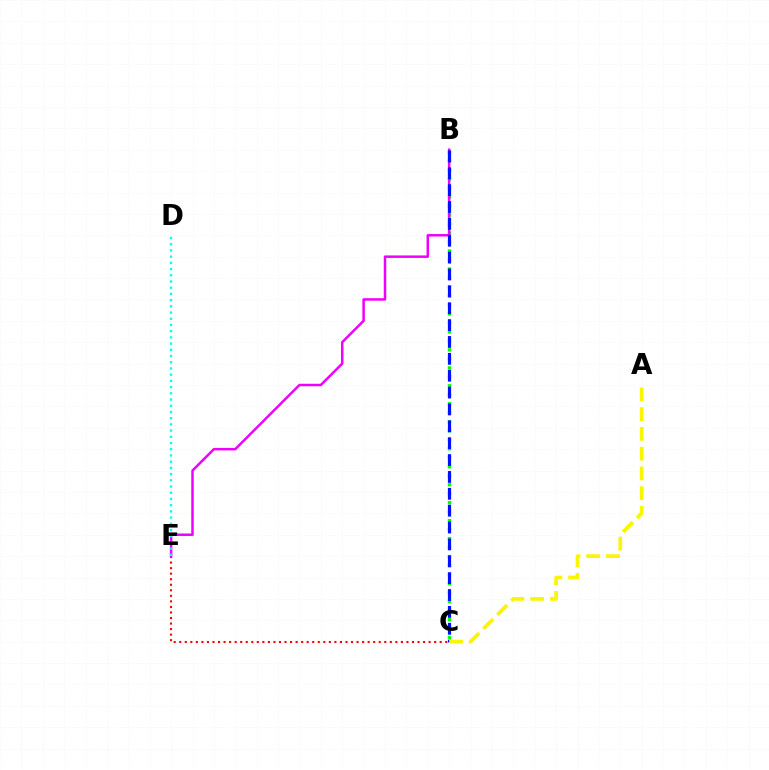{('B', 'C'): [{'color': '#08ff00', 'line_style': 'dotted', 'thickness': 2.44}, {'color': '#0010ff', 'line_style': 'dashed', 'thickness': 2.29}], ('C', 'E'): [{'color': '#ff0000', 'line_style': 'dotted', 'thickness': 1.51}], ('B', 'E'): [{'color': '#ee00ff', 'line_style': 'solid', 'thickness': 1.79}], ('D', 'E'): [{'color': '#00fff6', 'line_style': 'dotted', 'thickness': 1.69}], ('A', 'C'): [{'color': '#fcf500', 'line_style': 'dashed', 'thickness': 2.69}]}